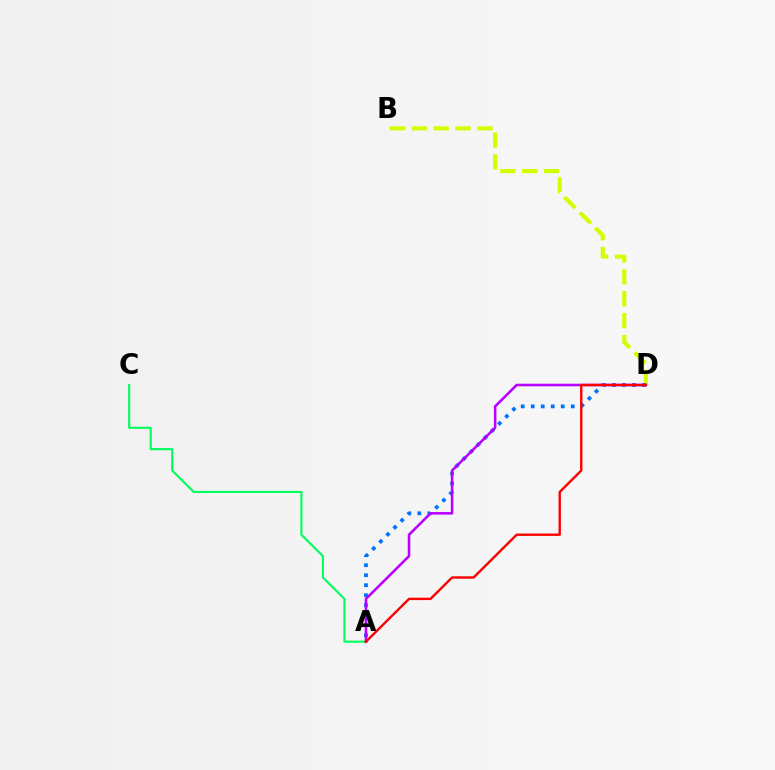{('B', 'D'): [{'color': '#d1ff00', 'line_style': 'dashed', 'thickness': 2.97}], ('A', 'C'): [{'color': '#00ff5c', 'line_style': 'solid', 'thickness': 1.53}], ('A', 'D'): [{'color': '#0074ff', 'line_style': 'dotted', 'thickness': 2.72}, {'color': '#b900ff', 'line_style': 'solid', 'thickness': 1.85}, {'color': '#ff0000', 'line_style': 'solid', 'thickness': 1.72}]}